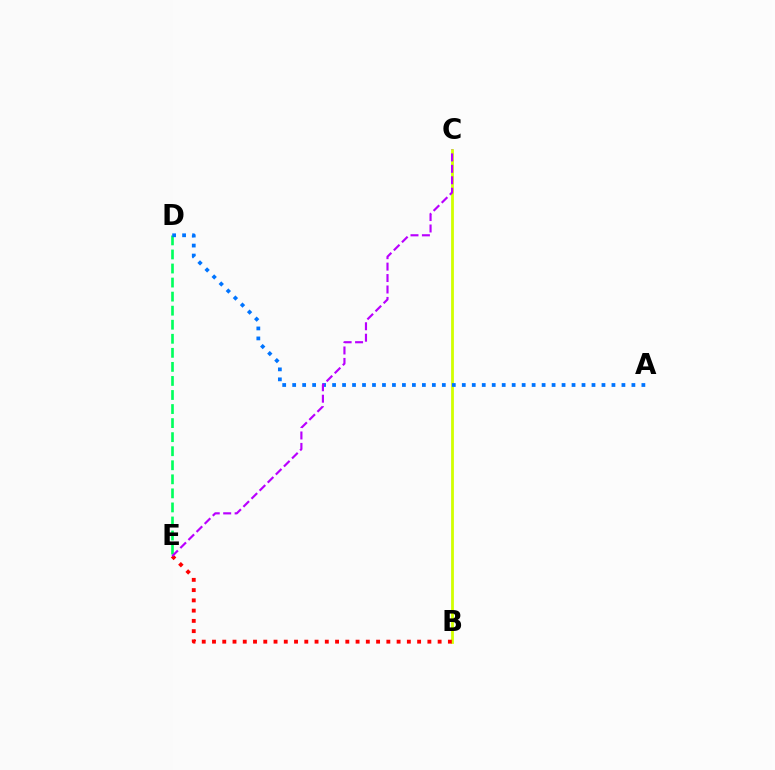{('B', 'C'): [{'color': '#d1ff00', 'line_style': 'solid', 'thickness': 2.01}], ('D', 'E'): [{'color': '#00ff5c', 'line_style': 'dashed', 'thickness': 1.91}], ('B', 'E'): [{'color': '#ff0000', 'line_style': 'dotted', 'thickness': 2.79}], ('A', 'D'): [{'color': '#0074ff', 'line_style': 'dotted', 'thickness': 2.71}], ('C', 'E'): [{'color': '#b900ff', 'line_style': 'dashed', 'thickness': 1.55}]}